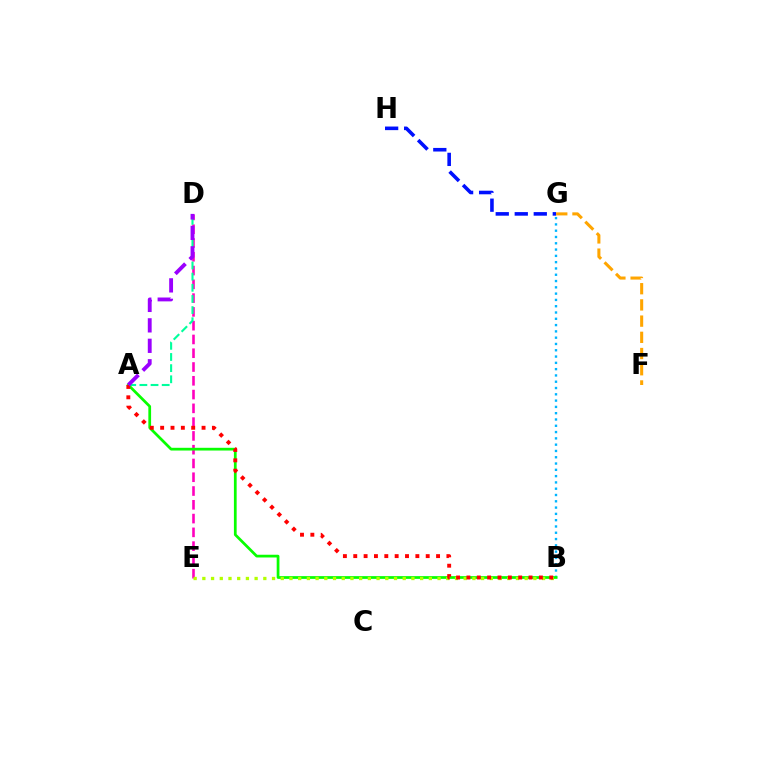{('D', 'E'): [{'color': '#ff00bd', 'line_style': 'dashed', 'thickness': 1.87}], ('B', 'G'): [{'color': '#00b5ff', 'line_style': 'dotted', 'thickness': 1.71}], ('A', 'B'): [{'color': '#08ff00', 'line_style': 'solid', 'thickness': 1.97}, {'color': '#ff0000', 'line_style': 'dotted', 'thickness': 2.81}], ('A', 'D'): [{'color': '#00ff9d', 'line_style': 'dashed', 'thickness': 1.51}, {'color': '#9b00ff', 'line_style': 'dashed', 'thickness': 2.78}], ('B', 'E'): [{'color': '#b3ff00', 'line_style': 'dotted', 'thickness': 2.37}], ('G', 'H'): [{'color': '#0010ff', 'line_style': 'dashed', 'thickness': 2.58}], ('F', 'G'): [{'color': '#ffa500', 'line_style': 'dashed', 'thickness': 2.2}]}